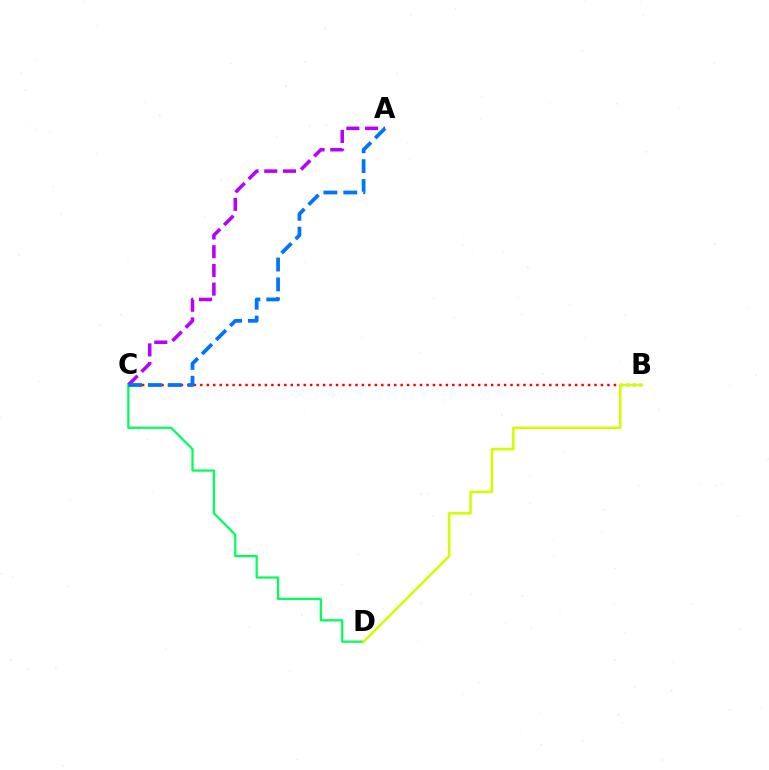{('A', 'C'): [{'color': '#b900ff', 'line_style': 'dashed', 'thickness': 2.54}, {'color': '#0074ff', 'line_style': 'dashed', 'thickness': 2.7}], ('C', 'D'): [{'color': '#00ff5c', 'line_style': 'solid', 'thickness': 1.62}], ('B', 'C'): [{'color': '#ff0000', 'line_style': 'dotted', 'thickness': 1.76}], ('B', 'D'): [{'color': '#d1ff00', 'line_style': 'solid', 'thickness': 1.84}]}